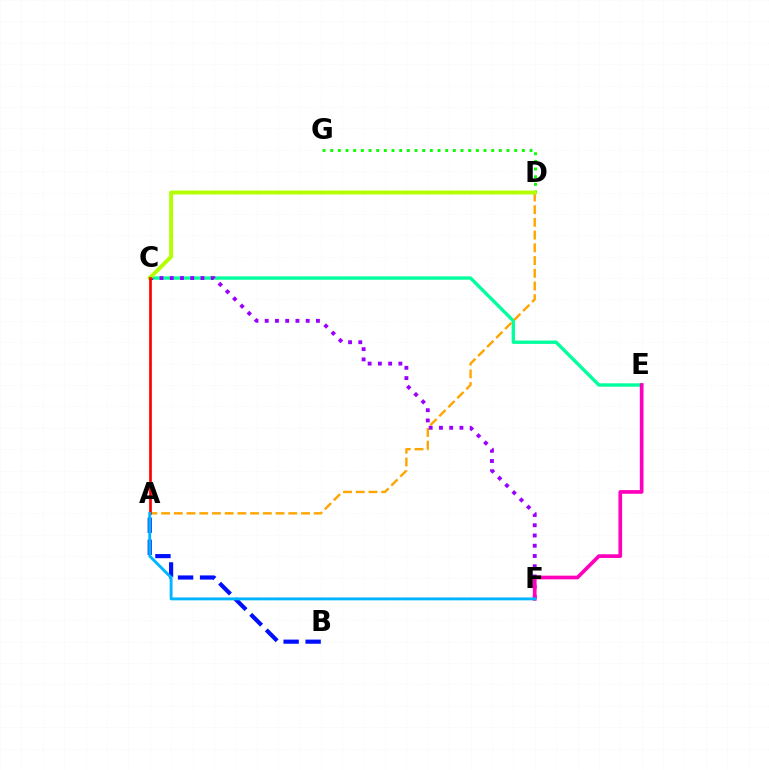{('D', 'G'): [{'color': '#08ff00', 'line_style': 'dotted', 'thickness': 2.08}], ('C', 'E'): [{'color': '#00ff9d', 'line_style': 'solid', 'thickness': 2.42}], ('A', 'B'): [{'color': '#0010ff', 'line_style': 'dashed', 'thickness': 2.99}], ('A', 'D'): [{'color': '#ffa500', 'line_style': 'dashed', 'thickness': 1.73}], ('C', 'F'): [{'color': '#9b00ff', 'line_style': 'dotted', 'thickness': 2.78}], ('E', 'F'): [{'color': '#ff00bd', 'line_style': 'solid', 'thickness': 2.66}], ('C', 'D'): [{'color': '#b3ff00', 'line_style': 'solid', 'thickness': 2.81}], ('A', 'C'): [{'color': '#ff0000', 'line_style': 'solid', 'thickness': 1.94}], ('A', 'F'): [{'color': '#00b5ff', 'line_style': 'solid', 'thickness': 2.08}]}